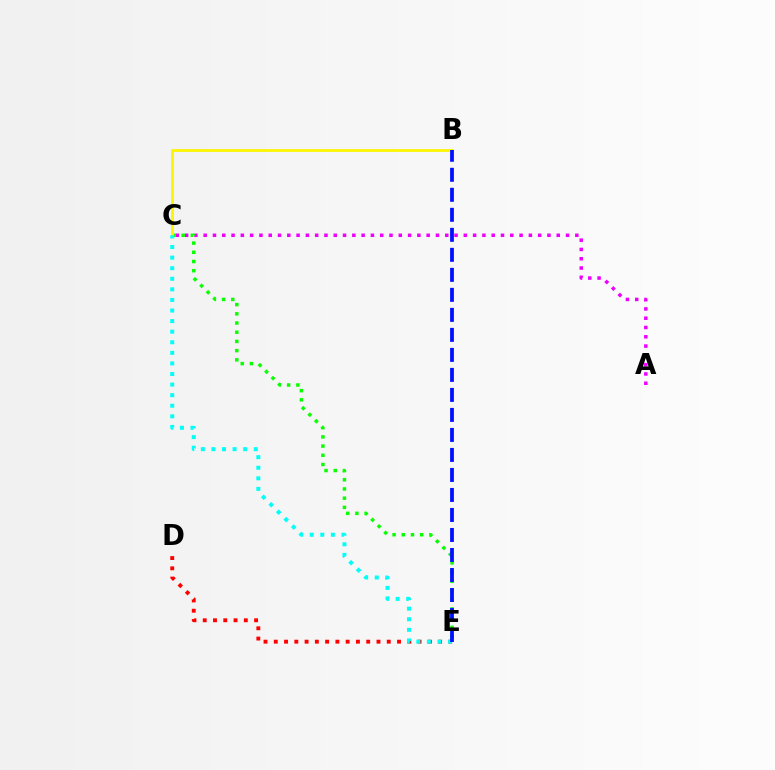{('A', 'C'): [{'color': '#ee00ff', 'line_style': 'dotted', 'thickness': 2.52}], ('C', 'E'): [{'color': '#08ff00', 'line_style': 'dotted', 'thickness': 2.5}, {'color': '#00fff6', 'line_style': 'dotted', 'thickness': 2.87}], ('D', 'E'): [{'color': '#ff0000', 'line_style': 'dotted', 'thickness': 2.79}], ('B', 'C'): [{'color': '#fcf500', 'line_style': 'solid', 'thickness': 2.0}], ('B', 'E'): [{'color': '#0010ff', 'line_style': 'dashed', 'thickness': 2.72}]}